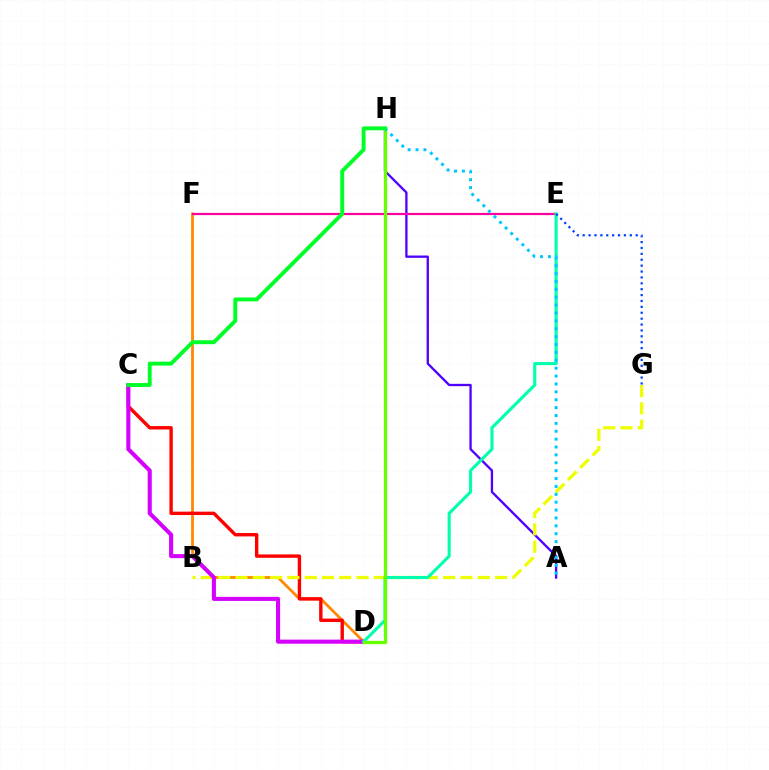{('A', 'H'): [{'color': '#4f00ff', 'line_style': 'solid', 'thickness': 1.66}, {'color': '#00c7ff', 'line_style': 'dotted', 'thickness': 2.14}], ('D', 'F'): [{'color': '#ff8800', 'line_style': 'solid', 'thickness': 1.99}], ('C', 'D'): [{'color': '#ff0000', 'line_style': 'solid', 'thickness': 2.44}, {'color': '#d600ff', 'line_style': 'solid', 'thickness': 2.94}], ('E', 'F'): [{'color': '#ff00a0', 'line_style': 'solid', 'thickness': 1.59}], ('B', 'G'): [{'color': '#eeff00', 'line_style': 'dashed', 'thickness': 2.35}], ('D', 'E'): [{'color': '#00ffaf', 'line_style': 'solid', 'thickness': 2.23}], ('D', 'H'): [{'color': '#66ff00', 'line_style': 'solid', 'thickness': 2.37}], ('E', 'G'): [{'color': '#003fff', 'line_style': 'dotted', 'thickness': 1.6}], ('C', 'H'): [{'color': '#00ff27', 'line_style': 'solid', 'thickness': 2.81}]}